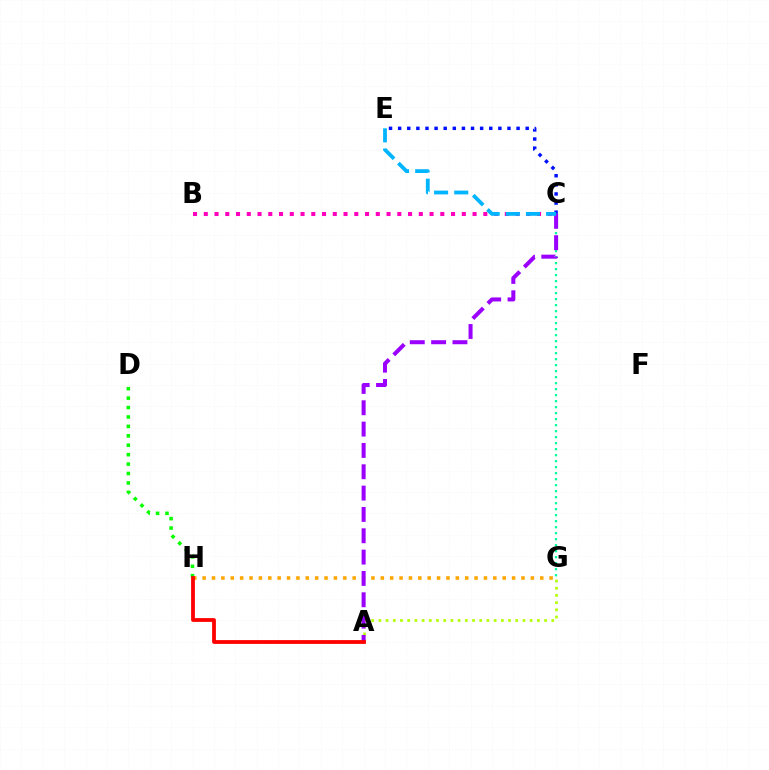{('C', 'E'): [{'color': '#0010ff', 'line_style': 'dotted', 'thickness': 2.48}, {'color': '#00b5ff', 'line_style': 'dashed', 'thickness': 2.74}], ('C', 'G'): [{'color': '#00ff9d', 'line_style': 'dotted', 'thickness': 1.63}], ('B', 'C'): [{'color': '#ff00bd', 'line_style': 'dotted', 'thickness': 2.92}], ('G', 'H'): [{'color': '#ffa500', 'line_style': 'dotted', 'thickness': 2.55}], ('D', 'H'): [{'color': '#08ff00', 'line_style': 'dotted', 'thickness': 2.56}], ('A', 'G'): [{'color': '#b3ff00', 'line_style': 'dotted', 'thickness': 1.96}], ('A', 'C'): [{'color': '#9b00ff', 'line_style': 'dashed', 'thickness': 2.9}], ('A', 'H'): [{'color': '#ff0000', 'line_style': 'solid', 'thickness': 2.73}]}